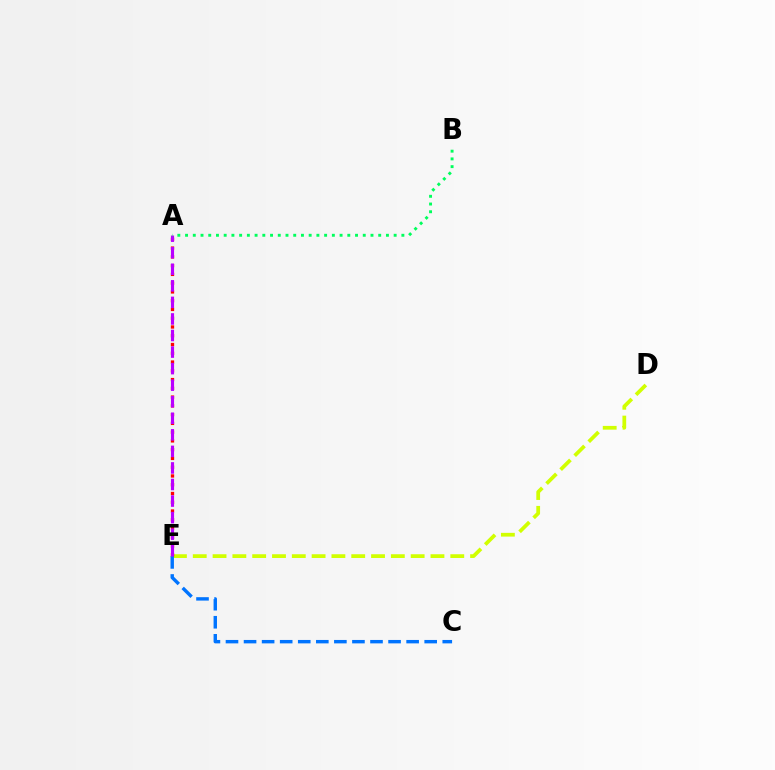{('D', 'E'): [{'color': '#d1ff00', 'line_style': 'dashed', 'thickness': 2.69}], ('A', 'E'): [{'color': '#ff0000', 'line_style': 'dotted', 'thickness': 2.38}, {'color': '#b900ff', 'line_style': 'dashed', 'thickness': 2.25}], ('C', 'E'): [{'color': '#0074ff', 'line_style': 'dashed', 'thickness': 2.45}], ('A', 'B'): [{'color': '#00ff5c', 'line_style': 'dotted', 'thickness': 2.1}]}